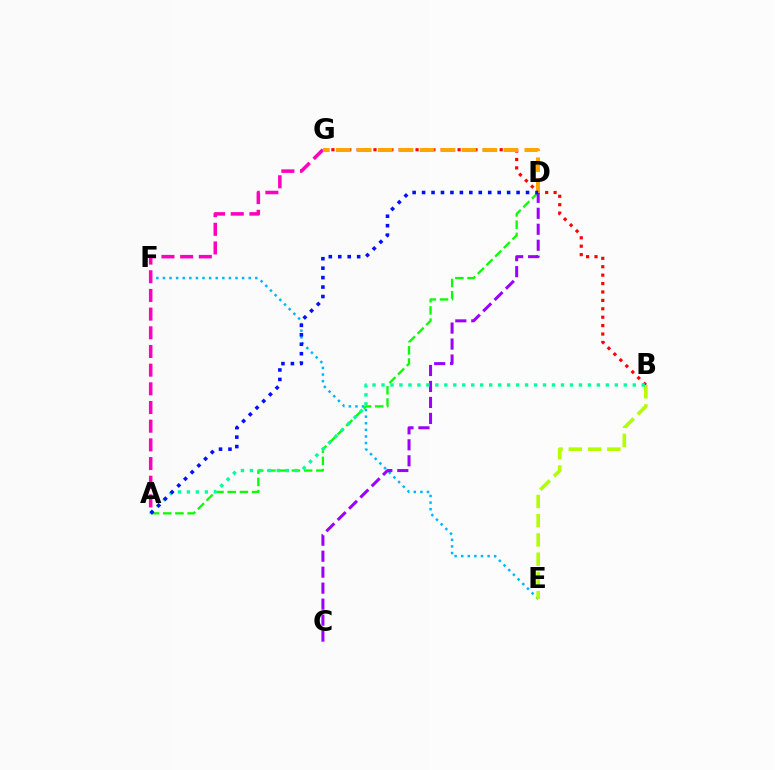{('A', 'D'): [{'color': '#08ff00', 'line_style': 'dashed', 'thickness': 1.66}, {'color': '#0010ff', 'line_style': 'dotted', 'thickness': 2.57}], ('B', 'G'): [{'color': '#ff0000', 'line_style': 'dotted', 'thickness': 2.29}], ('E', 'F'): [{'color': '#00b5ff', 'line_style': 'dotted', 'thickness': 1.79}], ('B', 'E'): [{'color': '#b3ff00', 'line_style': 'dashed', 'thickness': 2.61}], ('C', 'D'): [{'color': '#9b00ff', 'line_style': 'dashed', 'thickness': 2.17}], ('A', 'B'): [{'color': '#00ff9d', 'line_style': 'dotted', 'thickness': 2.44}], ('A', 'G'): [{'color': '#ff00bd', 'line_style': 'dashed', 'thickness': 2.54}], ('D', 'G'): [{'color': '#ffa500', 'line_style': 'dashed', 'thickness': 2.85}]}